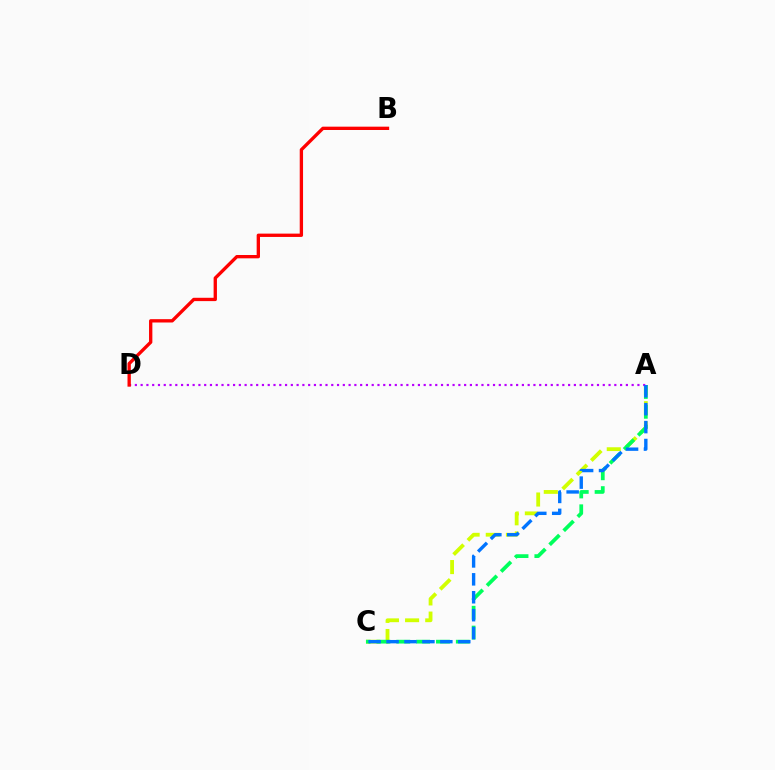{('A', 'C'): [{'color': '#d1ff00', 'line_style': 'dashed', 'thickness': 2.74}, {'color': '#00ff5c', 'line_style': 'dashed', 'thickness': 2.7}, {'color': '#0074ff', 'line_style': 'dashed', 'thickness': 2.43}], ('A', 'D'): [{'color': '#b900ff', 'line_style': 'dotted', 'thickness': 1.57}], ('B', 'D'): [{'color': '#ff0000', 'line_style': 'solid', 'thickness': 2.4}]}